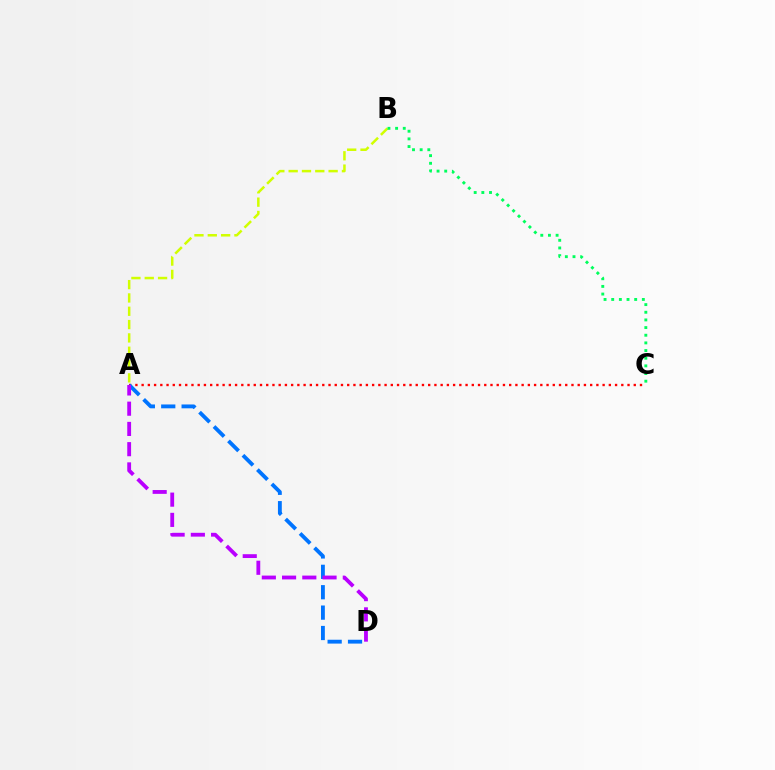{('A', 'C'): [{'color': '#ff0000', 'line_style': 'dotted', 'thickness': 1.69}], ('A', 'B'): [{'color': '#d1ff00', 'line_style': 'dashed', 'thickness': 1.81}], ('B', 'C'): [{'color': '#00ff5c', 'line_style': 'dotted', 'thickness': 2.08}], ('A', 'D'): [{'color': '#0074ff', 'line_style': 'dashed', 'thickness': 2.77}, {'color': '#b900ff', 'line_style': 'dashed', 'thickness': 2.75}]}